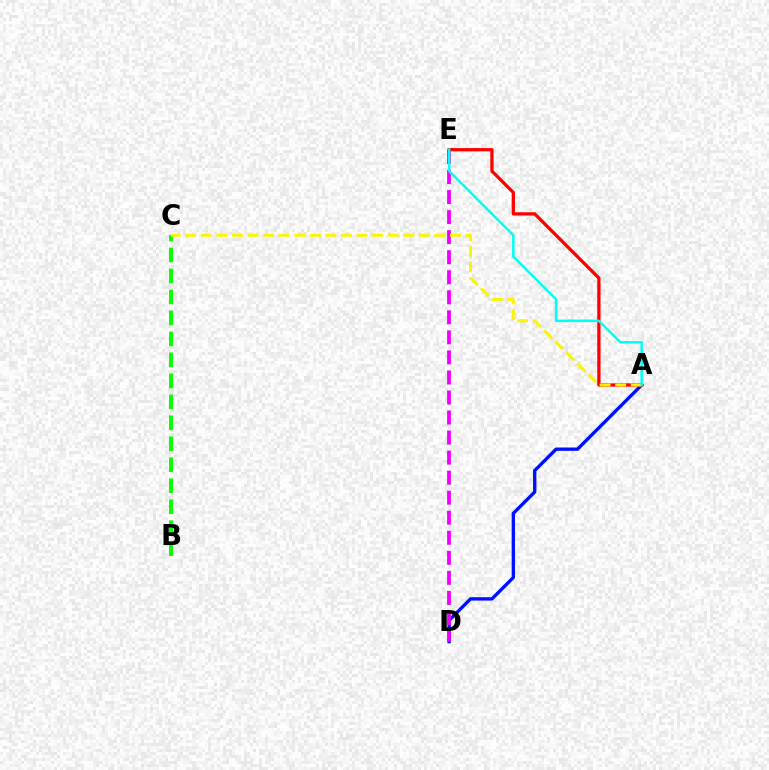{('B', 'C'): [{'color': '#08ff00', 'line_style': 'dashed', 'thickness': 2.85}], ('A', 'D'): [{'color': '#0010ff', 'line_style': 'solid', 'thickness': 2.42}], ('D', 'E'): [{'color': '#ee00ff', 'line_style': 'dashed', 'thickness': 2.72}], ('A', 'E'): [{'color': '#ff0000', 'line_style': 'solid', 'thickness': 2.36}, {'color': '#00fff6', 'line_style': 'solid', 'thickness': 1.8}], ('A', 'C'): [{'color': '#fcf500', 'line_style': 'dashed', 'thickness': 2.12}]}